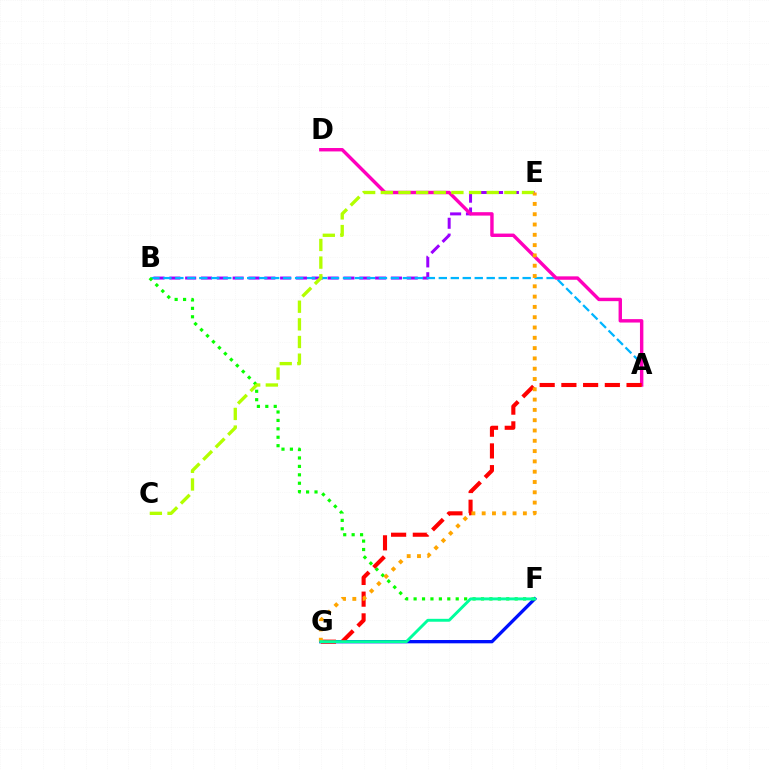{('F', 'G'): [{'color': '#0010ff', 'line_style': 'solid', 'thickness': 2.39}, {'color': '#00ff9d', 'line_style': 'solid', 'thickness': 2.09}], ('B', 'E'): [{'color': '#9b00ff', 'line_style': 'dashed', 'thickness': 2.15}], ('A', 'B'): [{'color': '#00b5ff', 'line_style': 'dashed', 'thickness': 1.63}], ('A', 'D'): [{'color': '#ff00bd', 'line_style': 'solid', 'thickness': 2.46}], ('B', 'F'): [{'color': '#08ff00', 'line_style': 'dotted', 'thickness': 2.29}], ('C', 'E'): [{'color': '#b3ff00', 'line_style': 'dashed', 'thickness': 2.4}], ('A', 'G'): [{'color': '#ff0000', 'line_style': 'dashed', 'thickness': 2.95}], ('E', 'G'): [{'color': '#ffa500', 'line_style': 'dotted', 'thickness': 2.8}]}